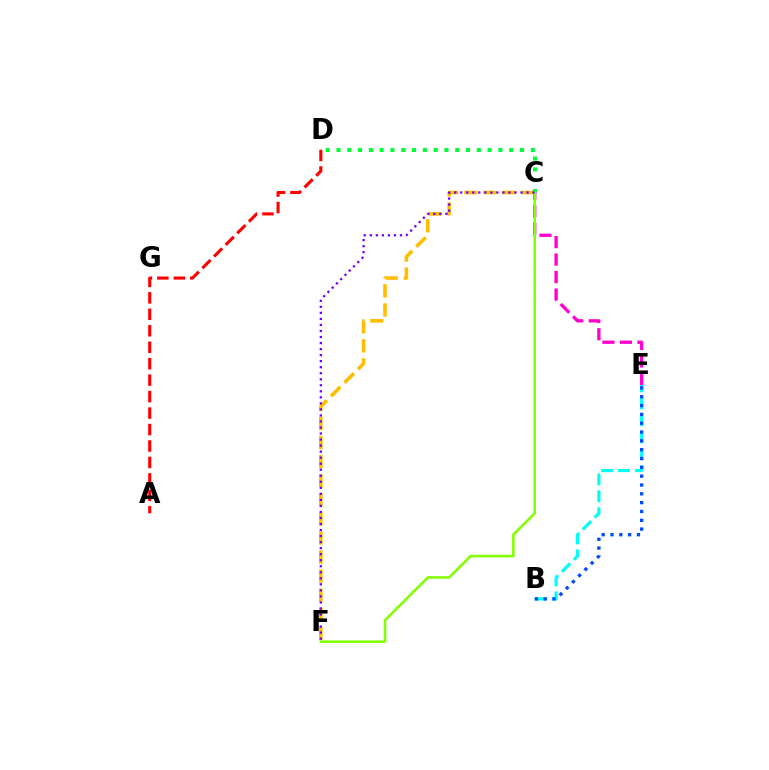{('C', 'F'): [{'color': '#ffbd00', 'line_style': 'dashed', 'thickness': 2.59}, {'color': '#84ff00', 'line_style': 'solid', 'thickness': 1.86}, {'color': '#7200ff', 'line_style': 'dotted', 'thickness': 1.64}], ('B', 'E'): [{'color': '#00fff6', 'line_style': 'dashed', 'thickness': 2.31}, {'color': '#004bff', 'line_style': 'dotted', 'thickness': 2.4}], ('C', 'D'): [{'color': '#00ff39', 'line_style': 'dotted', 'thickness': 2.93}], ('C', 'E'): [{'color': '#ff00cf', 'line_style': 'dashed', 'thickness': 2.38}], ('A', 'D'): [{'color': '#ff0000', 'line_style': 'dashed', 'thickness': 2.24}]}